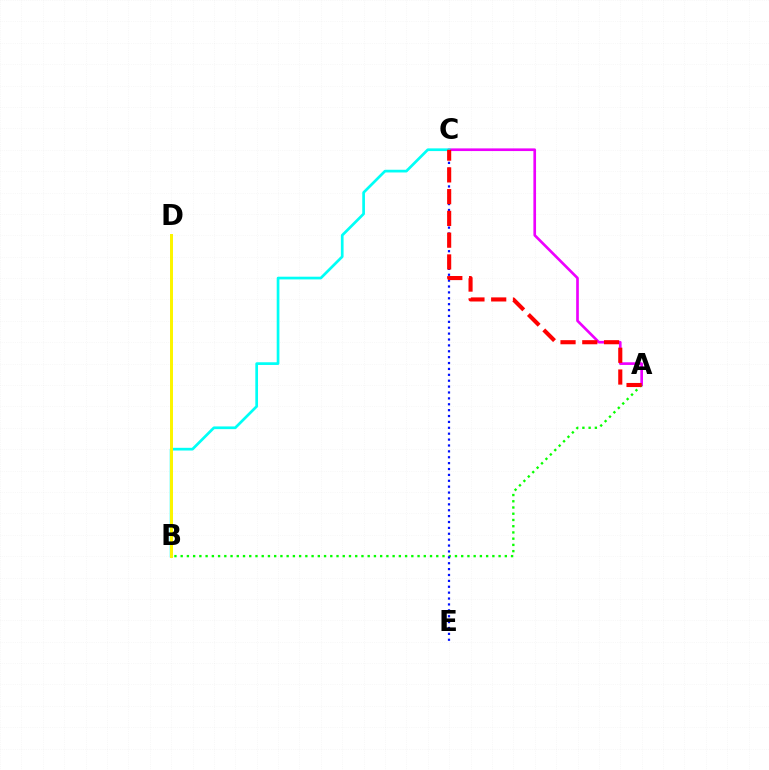{('A', 'C'): [{'color': '#ee00ff', 'line_style': 'solid', 'thickness': 1.92}, {'color': '#ff0000', 'line_style': 'dashed', 'thickness': 2.96}], ('B', 'C'): [{'color': '#00fff6', 'line_style': 'solid', 'thickness': 1.95}], ('A', 'B'): [{'color': '#08ff00', 'line_style': 'dotted', 'thickness': 1.69}], ('B', 'D'): [{'color': '#fcf500', 'line_style': 'solid', 'thickness': 2.15}], ('C', 'E'): [{'color': '#0010ff', 'line_style': 'dotted', 'thickness': 1.6}]}